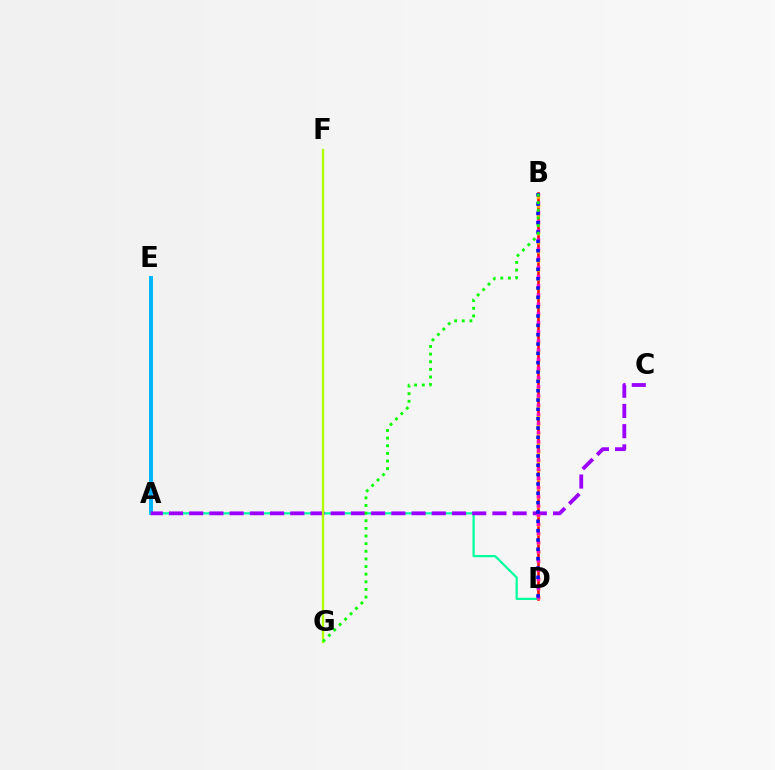{('B', 'D'): [{'color': '#ff0000', 'line_style': 'solid', 'thickness': 1.84}, {'color': '#ffa500', 'line_style': 'dotted', 'thickness': 2.47}, {'color': '#ff00bd', 'line_style': 'dotted', 'thickness': 2.49}, {'color': '#0010ff', 'line_style': 'dotted', 'thickness': 2.53}], ('A', 'E'): [{'color': '#00b5ff', 'line_style': 'solid', 'thickness': 2.84}], ('A', 'D'): [{'color': '#00ff9d', 'line_style': 'solid', 'thickness': 1.61}], ('A', 'C'): [{'color': '#9b00ff', 'line_style': 'dashed', 'thickness': 2.75}], ('F', 'G'): [{'color': '#b3ff00', 'line_style': 'solid', 'thickness': 1.69}], ('B', 'G'): [{'color': '#08ff00', 'line_style': 'dotted', 'thickness': 2.07}]}